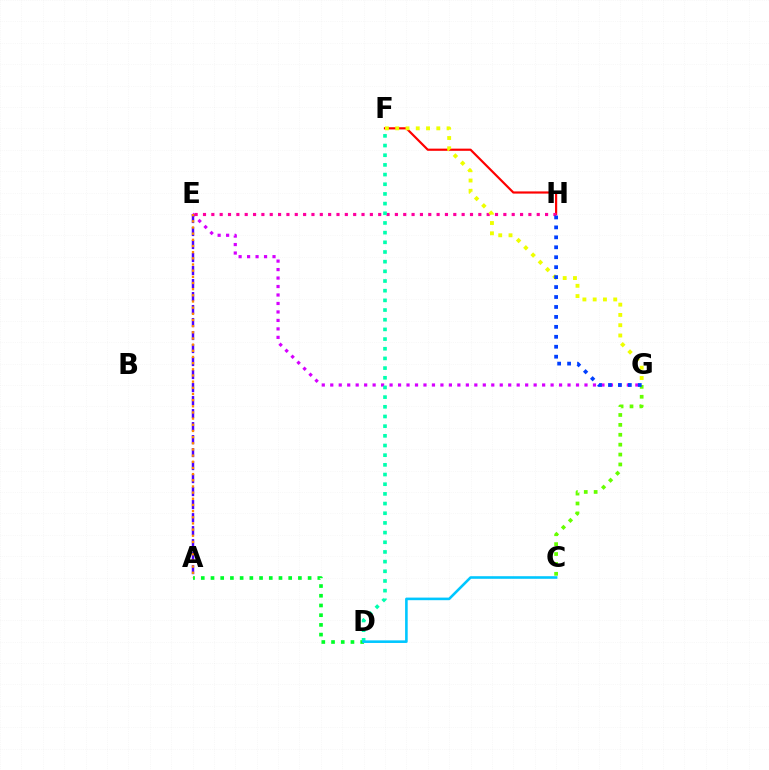{('E', 'G'): [{'color': '#d600ff', 'line_style': 'dotted', 'thickness': 2.3}], ('F', 'H'): [{'color': '#ff0000', 'line_style': 'solid', 'thickness': 1.57}], ('A', 'E'): [{'color': '#4f00ff', 'line_style': 'dashed', 'thickness': 1.77}, {'color': '#ff8800', 'line_style': 'dotted', 'thickness': 1.68}], ('E', 'H'): [{'color': '#ff00a0', 'line_style': 'dotted', 'thickness': 2.27}], ('F', 'G'): [{'color': '#eeff00', 'line_style': 'dotted', 'thickness': 2.79}], ('A', 'D'): [{'color': '#00ff27', 'line_style': 'dotted', 'thickness': 2.64}], ('D', 'F'): [{'color': '#00ffaf', 'line_style': 'dotted', 'thickness': 2.63}], ('C', 'G'): [{'color': '#66ff00', 'line_style': 'dotted', 'thickness': 2.69}], ('G', 'H'): [{'color': '#003fff', 'line_style': 'dotted', 'thickness': 2.7}], ('C', 'D'): [{'color': '#00c7ff', 'line_style': 'solid', 'thickness': 1.87}]}